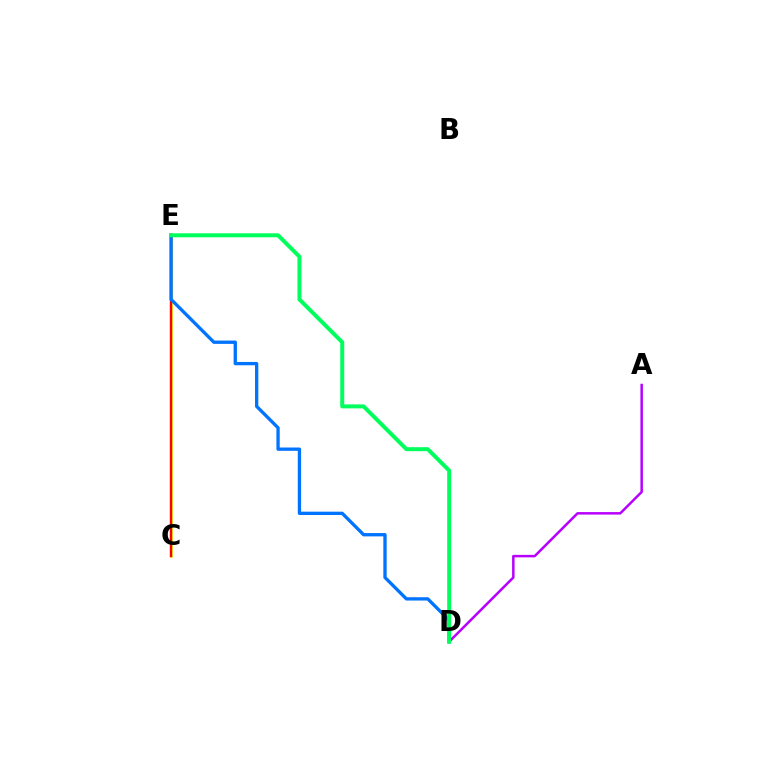{('A', 'D'): [{'color': '#b900ff', 'line_style': 'solid', 'thickness': 1.8}], ('C', 'E'): [{'color': '#d1ff00', 'line_style': 'solid', 'thickness': 1.87}, {'color': '#ff0000', 'line_style': 'solid', 'thickness': 1.73}], ('D', 'E'): [{'color': '#0074ff', 'line_style': 'solid', 'thickness': 2.39}, {'color': '#00ff5c', 'line_style': 'solid', 'thickness': 2.86}]}